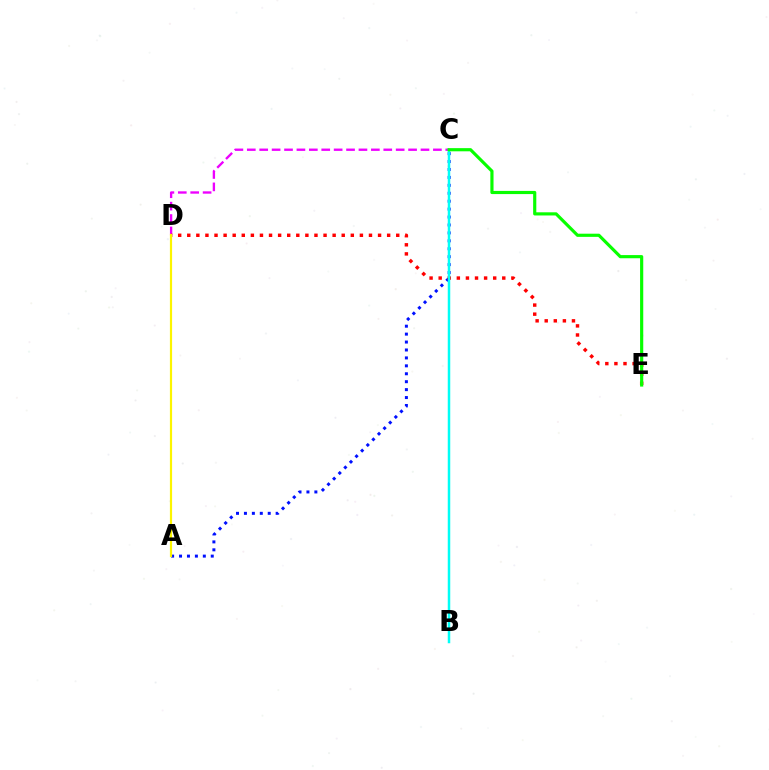{('C', 'D'): [{'color': '#ee00ff', 'line_style': 'dashed', 'thickness': 1.69}], ('A', 'C'): [{'color': '#0010ff', 'line_style': 'dotted', 'thickness': 2.15}], ('D', 'E'): [{'color': '#ff0000', 'line_style': 'dotted', 'thickness': 2.47}], ('B', 'C'): [{'color': '#00fff6', 'line_style': 'solid', 'thickness': 1.79}], ('A', 'D'): [{'color': '#fcf500', 'line_style': 'solid', 'thickness': 1.58}], ('C', 'E'): [{'color': '#08ff00', 'line_style': 'solid', 'thickness': 2.28}]}